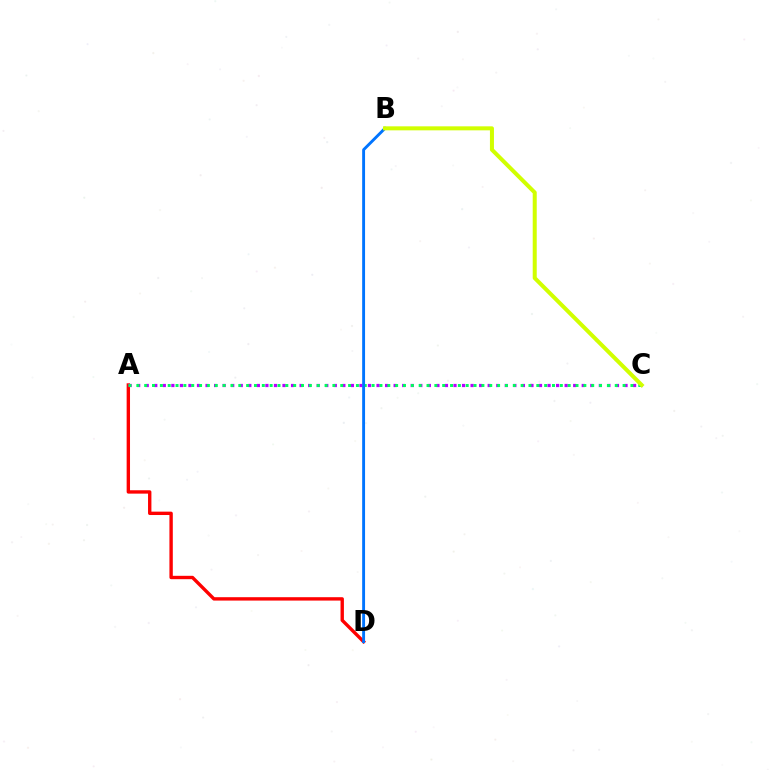{('A', 'D'): [{'color': '#ff0000', 'line_style': 'solid', 'thickness': 2.43}], ('A', 'C'): [{'color': '#b900ff', 'line_style': 'dotted', 'thickness': 2.32}, {'color': '#00ff5c', 'line_style': 'dotted', 'thickness': 2.13}], ('B', 'D'): [{'color': '#0074ff', 'line_style': 'solid', 'thickness': 2.08}], ('B', 'C'): [{'color': '#d1ff00', 'line_style': 'solid', 'thickness': 2.89}]}